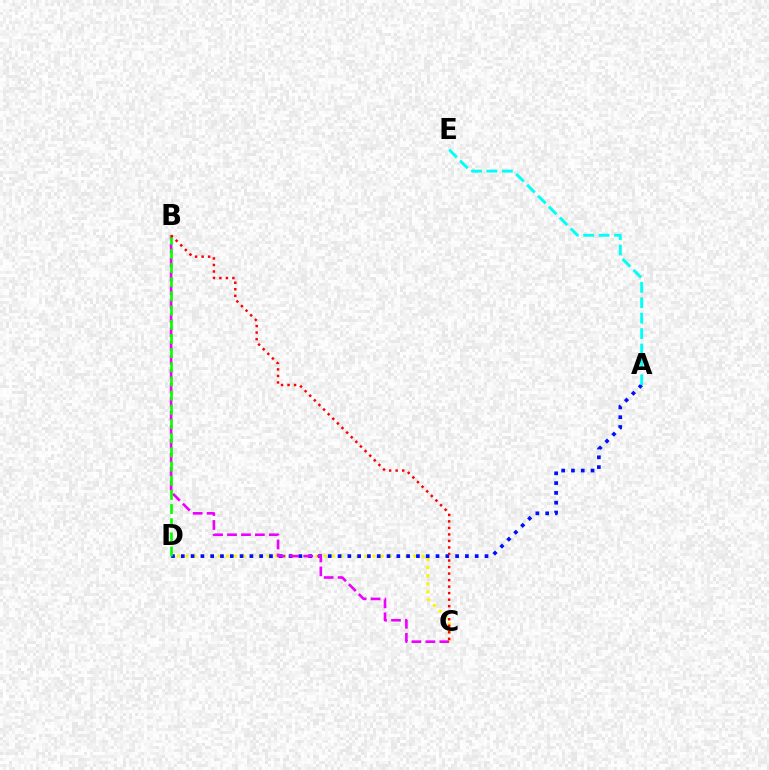{('C', 'D'): [{'color': '#fcf500', 'line_style': 'dotted', 'thickness': 2.21}], ('A', 'D'): [{'color': '#0010ff', 'line_style': 'dotted', 'thickness': 2.66}], ('B', 'C'): [{'color': '#ee00ff', 'line_style': 'dashed', 'thickness': 1.89}, {'color': '#ff0000', 'line_style': 'dotted', 'thickness': 1.77}], ('B', 'D'): [{'color': '#08ff00', 'line_style': 'dashed', 'thickness': 1.93}], ('A', 'E'): [{'color': '#00fff6', 'line_style': 'dashed', 'thickness': 2.09}]}